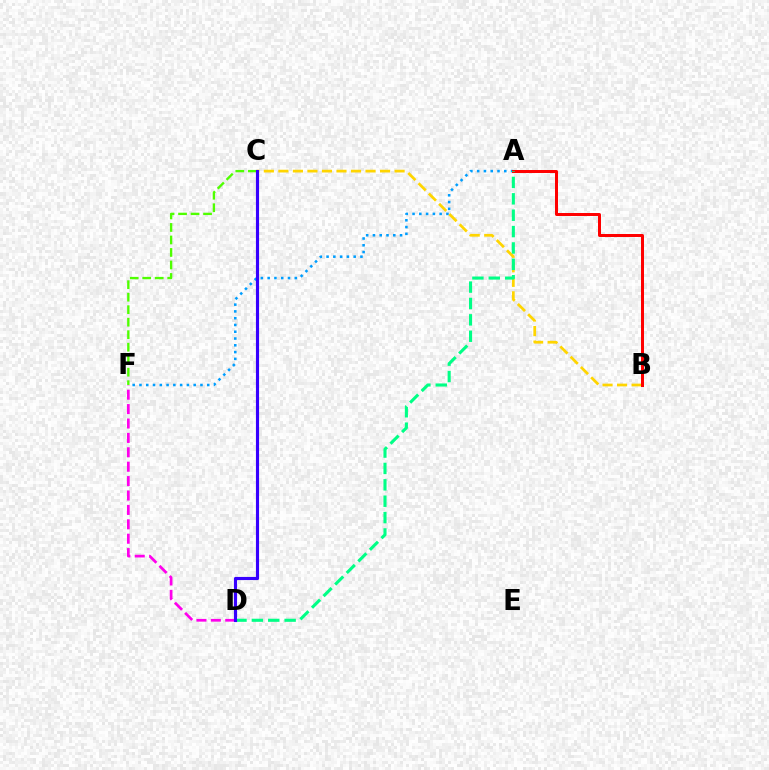{('D', 'F'): [{'color': '#ff00ed', 'line_style': 'dashed', 'thickness': 1.96}], ('C', 'F'): [{'color': '#4fff00', 'line_style': 'dashed', 'thickness': 1.7}], ('A', 'F'): [{'color': '#009eff', 'line_style': 'dotted', 'thickness': 1.84}], ('B', 'C'): [{'color': '#ffd500', 'line_style': 'dashed', 'thickness': 1.97}], ('A', 'B'): [{'color': '#ff0000', 'line_style': 'solid', 'thickness': 2.15}], ('A', 'D'): [{'color': '#00ff86', 'line_style': 'dashed', 'thickness': 2.23}], ('C', 'D'): [{'color': '#3700ff', 'line_style': 'solid', 'thickness': 2.26}]}